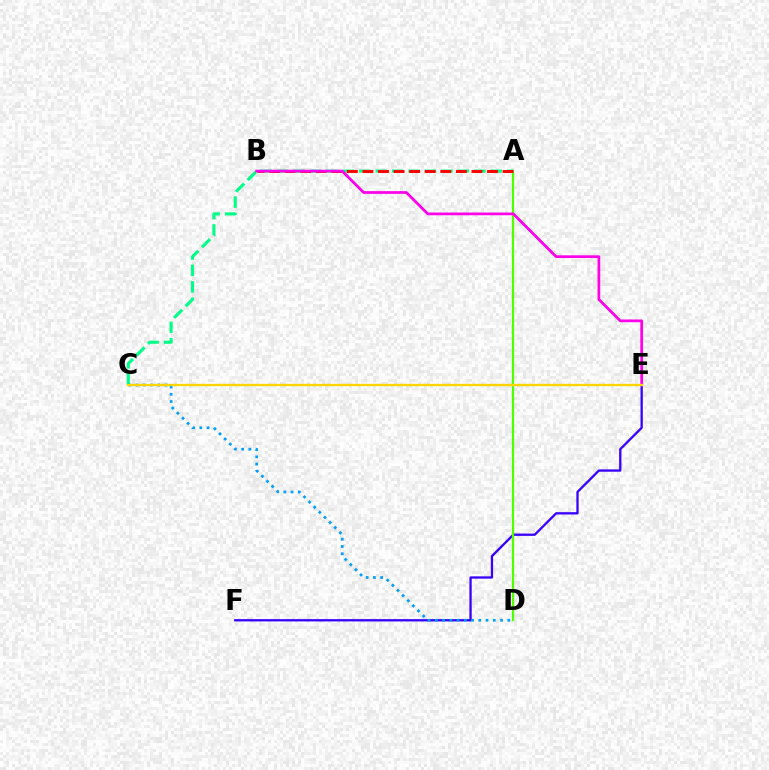{('E', 'F'): [{'color': '#3700ff', 'line_style': 'solid', 'thickness': 1.66}], ('A', 'D'): [{'color': '#4fff00', 'line_style': 'solid', 'thickness': 1.63}], ('A', 'C'): [{'color': '#00ff86', 'line_style': 'dashed', 'thickness': 2.23}], ('A', 'B'): [{'color': '#ff0000', 'line_style': 'dashed', 'thickness': 2.12}], ('B', 'E'): [{'color': '#ff00ed', 'line_style': 'solid', 'thickness': 1.97}], ('C', 'D'): [{'color': '#009eff', 'line_style': 'dotted', 'thickness': 1.97}], ('C', 'E'): [{'color': '#ffd500', 'line_style': 'solid', 'thickness': 1.67}]}